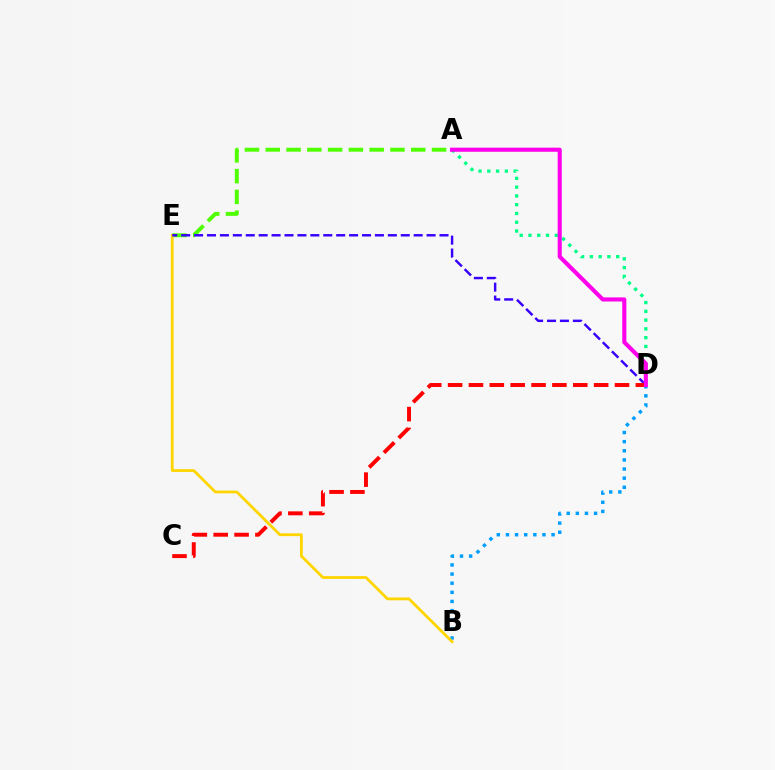{('B', 'D'): [{'color': '#009eff', 'line_style': 'dotted', 'thickness': 2.48}], ('A', 'E'): [{'color': '#4fff00', 'line_style': 'dashed', 'thickness': 2.82}], ('B', 'E'): [{'color': '#ffd500', 'line_style': 'solid', 'thickness': 2.01}], ('A', 'D'): [{'color': '#00ff86', 'line_style': 'dotted', 'thickness': 2.38}, {'color': '#ff00ed', 'line_style': 'solid', 'thickness': 2.95}], ('D', 'E'): [{'color': '#3700ff', 'line_style': 'dashed', 'thickness': 1.75}], ('C', 'D'): [{'color': '#ff0000', 'line_style': 'dashed', 'thickness': 2.83}]}